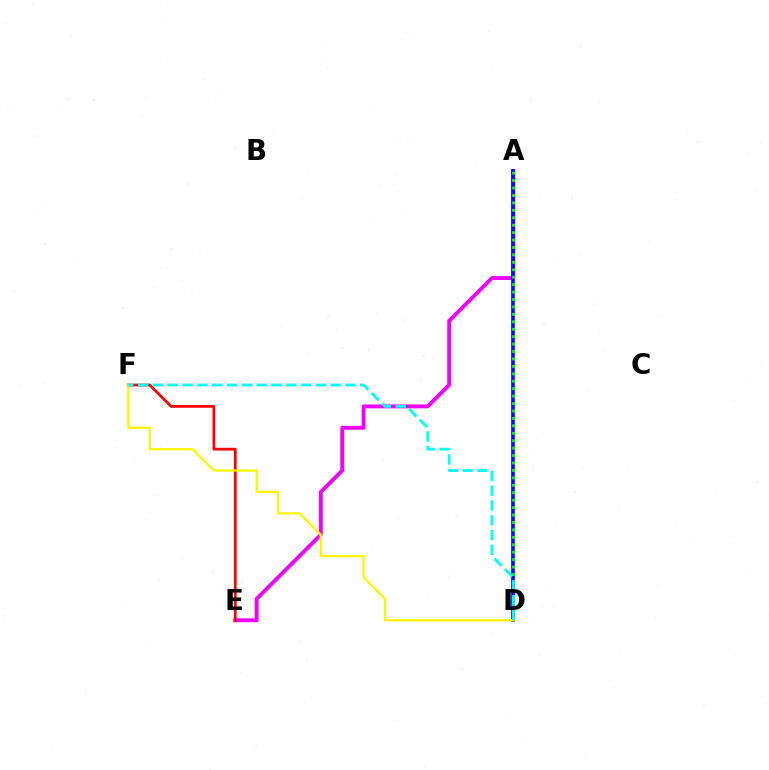{('A', 'E'): [{'color': '#ee00ff', 'line_style': 'solid', 'thickness': 2.81}], ('E', 'F'): [{'color': '#ff0000', 'line_style': 'solid', 'thickness': 1.98}], ('A', 'D'): [{'color': '#0010ff', 'line_style': 'solid', 'thickness': 2.64}, {'color': '#08ff00', 'line_style': 'dotted', 'thickness': 2.02}], ('D', 'F'): [{'color': '#fcf500', 'line_style': 'solid', 'thickness': 1.62}, {'color': '#00fff6', 'line_style': 'dashed', 'thickness': 2.01}]}